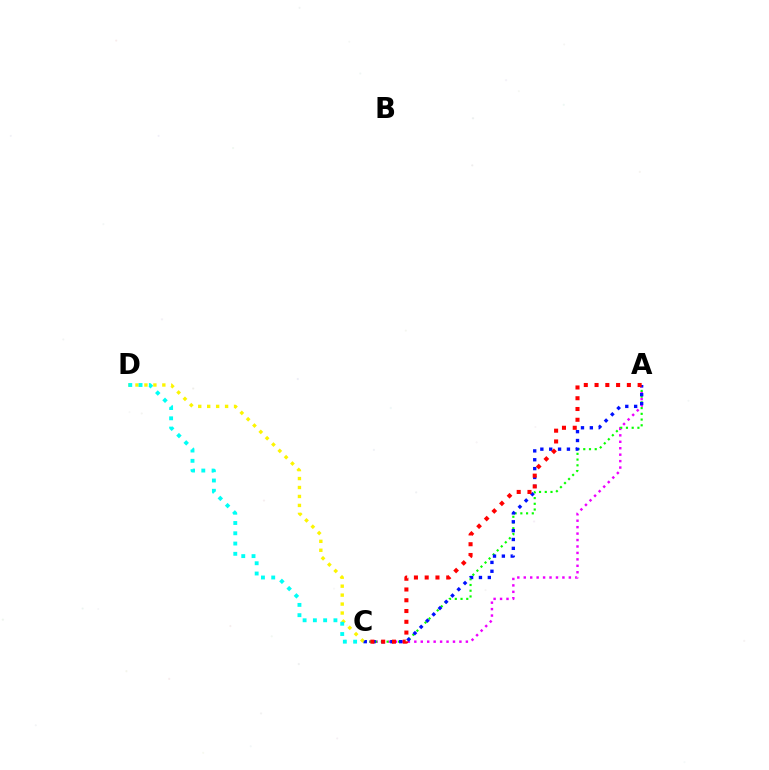{('A', 'C'): [{'color': '#ee00ff', 'line_style': 'dotted', 'thickness': 1.75}, {'color': '#08ff00', 'line_style': 'dotted', 'thickness': 1.56}, {'color': '#0010ff', 'line_style': 'dotted', 'thickness': 2.41}, {'color': '#ff0000', 'line_style': 'dotted', 'thickness': 2.93}], ('C', 'D'): [{'color': '#fcf500', 'line_style': 'dotted', 'thickness': 2.43}, {'color': '#00fff6', 'line_style': 'dotted', 'thickness': 2.79}]}